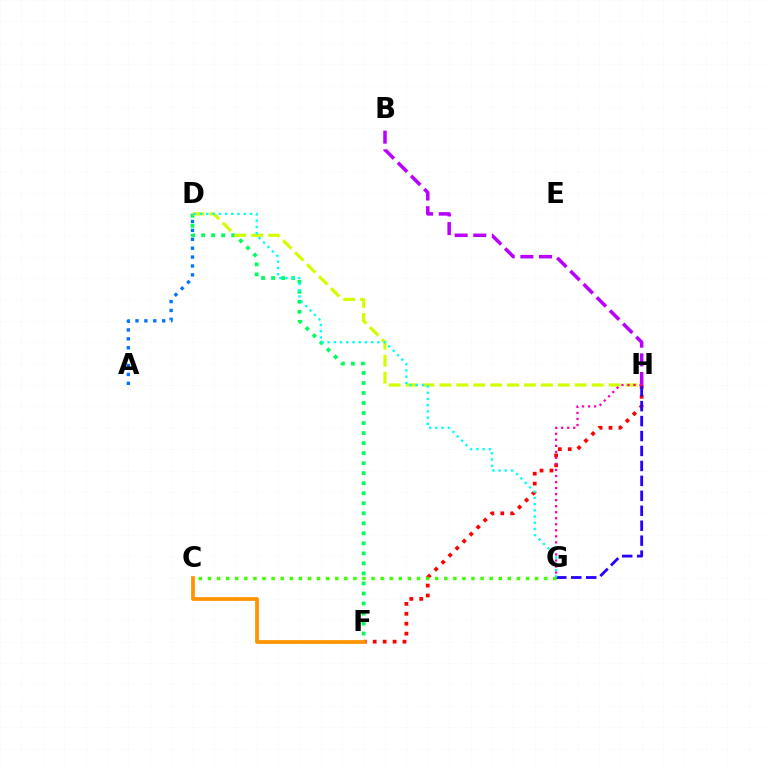{('F', 'H'): [{'color': '#ff0000', 'line_style': 'dotted', 'thickness': 2.7}], ('D', 'F'): [{'color': '#00ff5c', 'line_style': 'dotted', 'thickness': 2.72}], ('B', 'H'): [{'color': '#b900ff', 'line_style': 'dashed', 'thickness': 2.53}], ('C', 'F'): [{'color': '#ff9400', 'line_style': 'solid', 'thickness': 2.69}], ('D', 'H'): [{'color': '#d1ff00', 'line_style': 'dashed', 'thickness': 2.3}], ('G', 'H'): [{'color': '#2500ff', 'line_style': 'dashed', 'thickness': 2.03}, {'color': '#ff00ac', 'line_style': 'dotted', 'thickness': 1.64}], ('D', 'G'): [{'color': '#00fff6', 'line_style': 'dotted', 'thickness': 1.69}], ('A', 'D'): [{'color': '#0074ff', 'line_style': 'dotted', 'thickness': 2.42}], ('C', 'G'): [{'color': '#3dff00', 'line_style': 'dotted', 'thickness': 2.47}]}